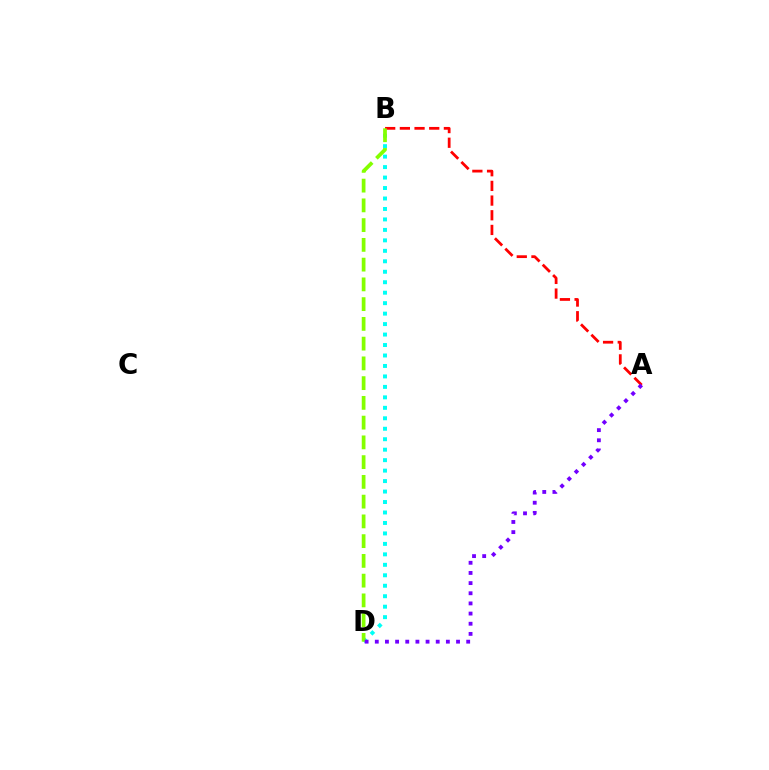{('B', 'D'): [{'color': '#00fff6', 'line_style': 'dotted', 'thickness': 2.84}, {'color': '#84ff00', 'line_style': 'dashed', 'thickness': 2.68}], ('A', 'B'): [{'color': '#ff0000', 'line_style': 'dashed', 'thickness': 1.99}], ('A', 'D'): [{'color': '#7200ff', 'line_style': 'dotted', 'thickness': 2.76}]}